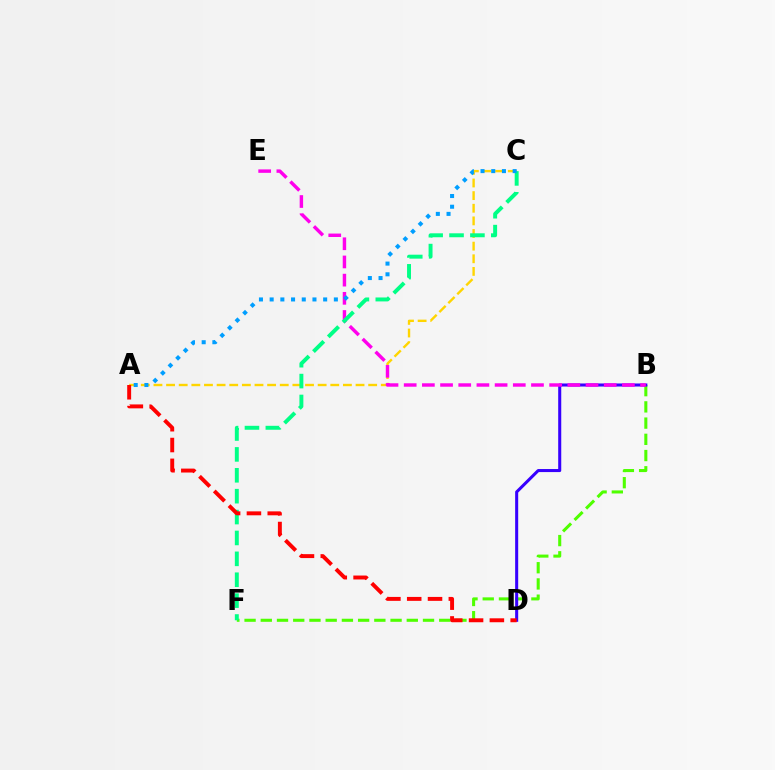{('B', 'F'): [{'color': '#4fff00', 'line_style': 'dashed', 'thickness': 2.2}], ('B', 'D'): [{'color': '#3700ff', 'line_style': 'solid', 'thickness': 2.19}], ('A', 'C'): [{'color': '#ffd500', 'line_style': 'dashed', 'thickness': 1.72}, {'color': '#009eff', 'line_style': 'dotted', 'thickness': 2.91}], ('B', 'E'): [{'color': '#ff00ed', 'line_style': 'dashed', 'thickness': 2.47}], ('C', 'F'): [{'color': '#00ff86', 'line_style': 'dashed', 'thickness': 2.84}], ('A', 'D'): [{'color': '#ff0000', 'line_style': 'dashed', 'thickness': 2.83}]}